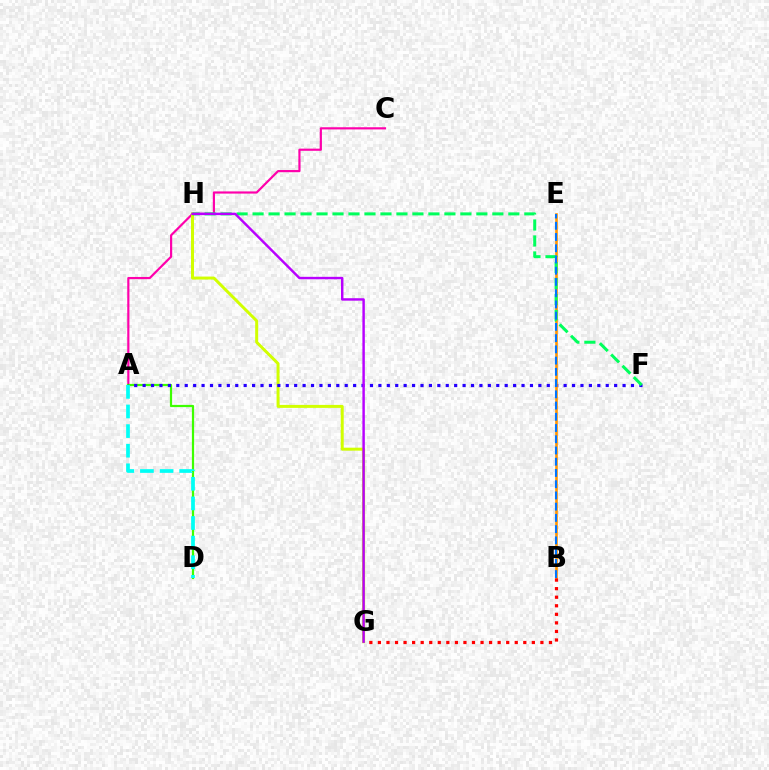{('A', 'C'): [{'color': '#ff00ac', 'line_style': 'solid', 'thickness': 1.57}], ('A', 'D'): [{'color': '#3dff00', 'line_style': 'solid', 'thickness': 1.6}, {'color': '#00fff6', 'line_style': 'dashed', 'thickness': 2.66}], ('G', 'H'): [{'color': '#d1ff00', 'line_style': 'solid', 'thickness': 2.14}, {'color': '#b900ff', 'line_style': 'solid', 'thickness': 1.76}], ('A', 'F'): [{'color': '#2500ff', 'line_style': 'dotted', 'thickness': 2.29}], ('B', 'E'): [{'color': '#ff9400', 'line_style': 'solid', 'thickness': 1.87}, {'color': '#0074ff', 'line_style': 'dashed', 'thickness': 1.53}], ('F', 'H'): [{'color': '#00ff5c', 'line_style': 'dashed', 'thickness': 2.17}], ('B', 'G'): [{'color': '#ff0000', 'line_style': 'dotted', 'thickness': 2.32}]}